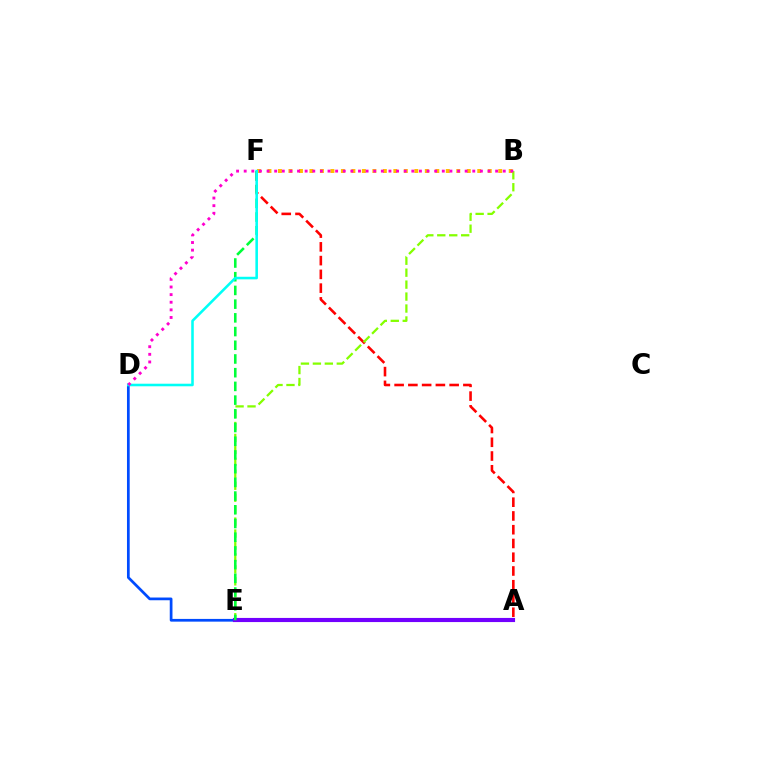{('D', 'E'): [{'color': '#004bff', 'line_style': 'solid', 'thickness': 1.96}], ('A', 'F'): [{'color': '#ff0000', 'line_style': 'dashed', 'thickness': 1.87}], ('B', 'E'): [{'color': '#84ff00', 'line_style': 'dashed', 'thickness': 1.62}], ('A', 'E'): [{'color': '#7200ff', 'line_style': 'solid', 'thickness': 2.98}], ('E', 'F'): [{'color': '#00ff39', 'line_style': 'dashed', 'thickness': 1.86}], ('B', 'F'): [{'color': '#ffbd00', 'line_style': 'dotted', 'thickness': 2.85}], ('D', 'F'): [{'color': '#00fff6', 'line_style': 'solid', 'thickness': 1.85}], ('B', 'D'): [{'color': '#ff00cf', 'line_style': 'dotted', 'thickness': 2.07}]}